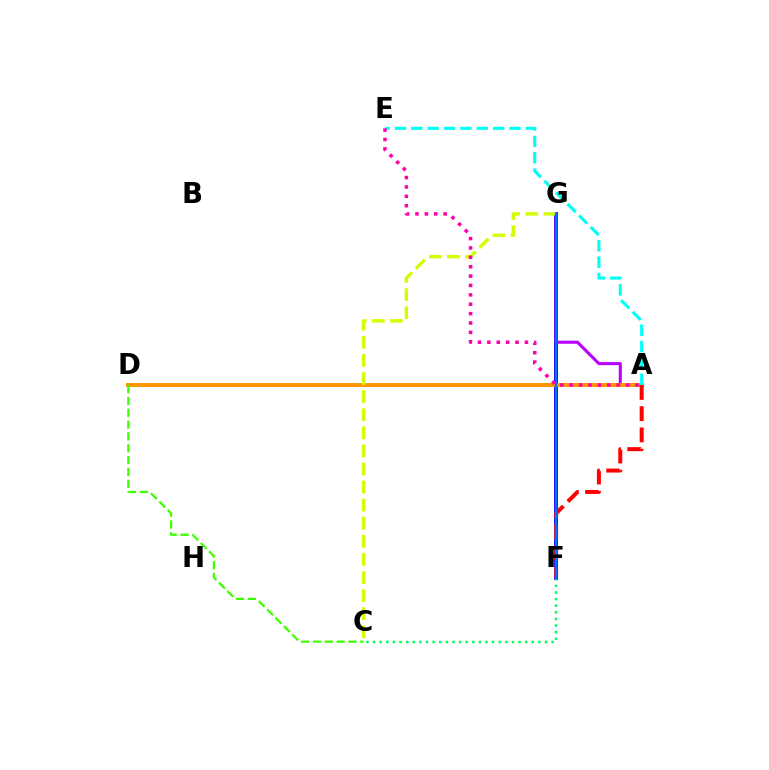{('F', 'G'): [{'color': '#2500ff', 'line_style': 'solid', 'thickness': 2.88}, {'color': '#0074ff', 'line_style': 'solid', 'thickness': 1.76}], ('A', 'G'): [{'color': '#b900ff', 'line_style': 'solid', 'thickness': 2.2}], ('A', 'D'): [{'color': '#ff9400', 'line_style': 'solid', 'thickness': 2.82}], ('C', 'G'): [{'color': '#d1ff00', 'line_style': 'dashed', 'thickness': 2.46}], ('A', 'F'): [{'color': '#ff0000', 'line_style': 'dashed', 'thickness': 2.88}], ('A', 'E'): [{'color': '#00fff6', 'line_style': 'dashed', 'thickness': 2.22}, {'color': '#ff00ac', 'line_style': 'dotted', 'thickness': 2.55}], ('C', 'F'): [{'color': '#00ff5c', 'line_style': 'dotted', 'thickness': 1.8}], ('C', 'D'): [{'color': '#3dff00', 'line_style': 'dashed', 'thickness': 1.61}]}